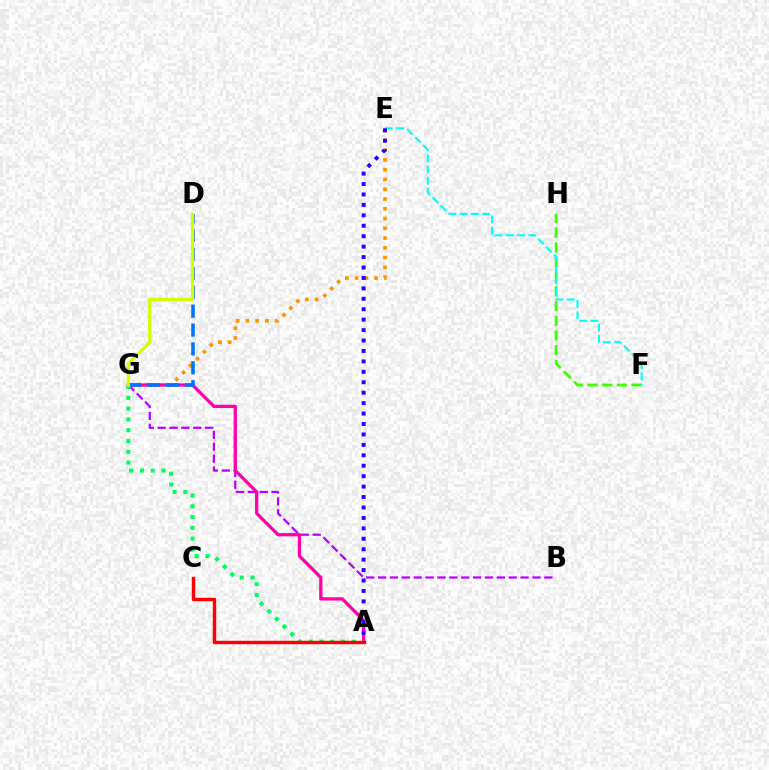{('F', 'H'): [{'color': '#3dff00', 'line_style': 'dashed', 'thickness': 1.99}], ('E', 'F'): [{'color': '#00fff6', 'line_style': 'dashed', 'thickness': 1.53}], ('E', 'G'): [{'color': '#ff9400', 'line_style': 'dotted', 'thickness': 2.65}], ('B', 'G'): [{'color': '#b900ff', 'line_style': 'dashed', 'thickness': 1.61}], ('A', 'G'): [{'color': '#ff00ac', 'line_style': 'solid', 'thickness': 2.36}, {'color': '#00ff5c', 'line_style': 'dotted', 'thickness': 2.93}], ('D', 'G'): [{'color': '#0074ff', 'line_style': 'dashed', 'thickness': 2.57}, {'color': '#d1ff00', 'line_style': 'solid', 'thickness': 2.34}], ('A', 'C'): [{'color': '#ff0000', 'line_style': 'solid', 'thickness': 2.47}], ('A', 'E'): [{'color': '#2500ff', 'line_style': 'dotted', 'thickness': 2.83}]}